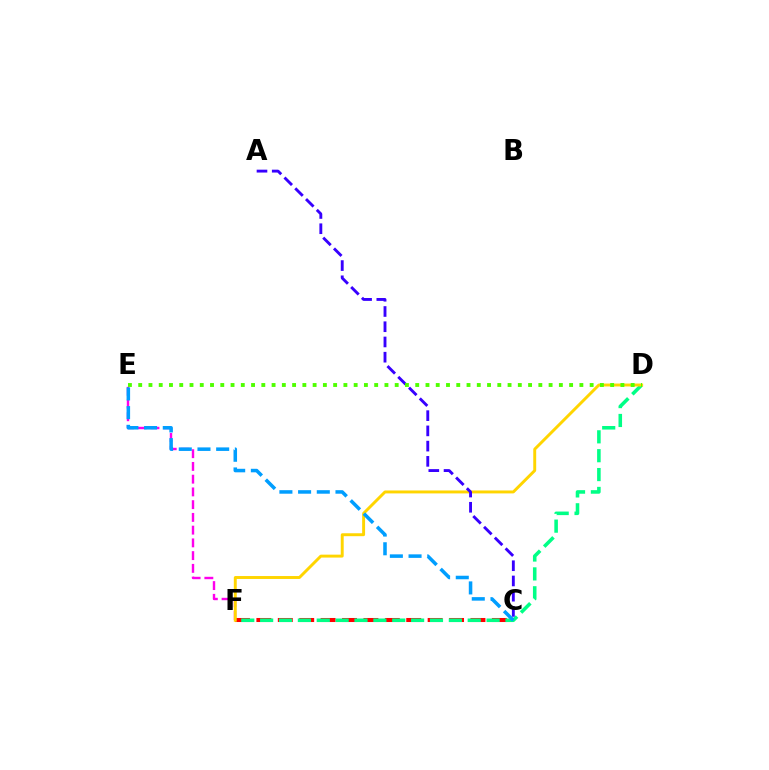{('E', 'F'): [{'color': '#ff00ed', 'line_style': 'dashed', 'thickness': 1.73}], ('C', 'F'): [{'color': '#ff0000', 'line_style': 'dashed', 'thickness': 2.91}], ('D', 'F'): [{'color': '#00ff86', 'line_style': 'dashed', 'thickness': 2.56}, {'color': '#ffd500', 'line_style': 'solid', 'thickness': 2.11}], ('A', 'C'): [{'color': '#3700ff', 'line_style': 'dashed', 'thickness': 2.07}], ('C', 'E'): [{'color': '#009eff', 'line_style': 'dashed', 'thickness': 2.54}], ('D', 'E'): [{'color': '#4fff00', 'line_style': 'dotted', 'thickness': 2.79}]}